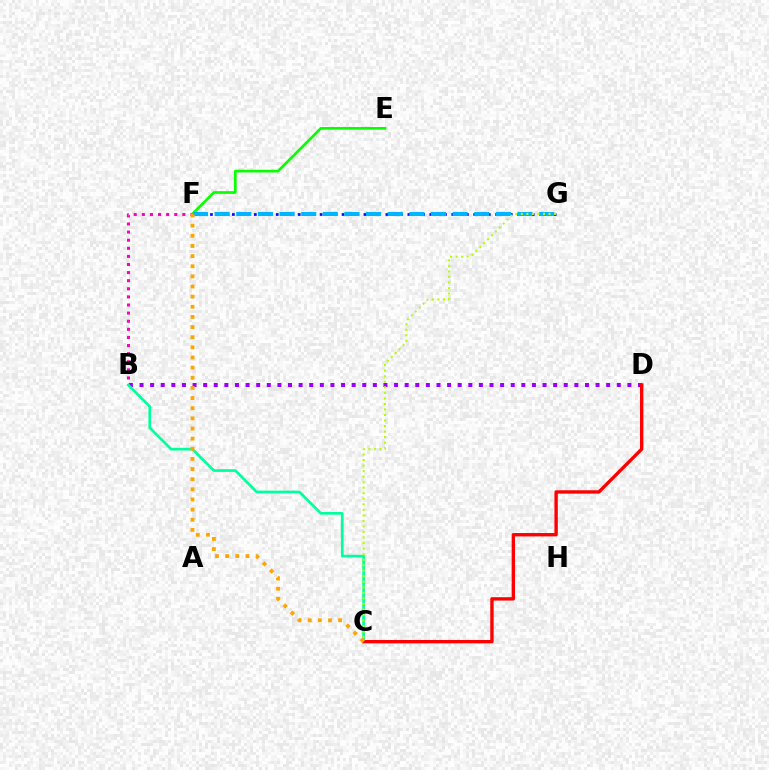{('B', 'F'): [{'color': '#ff00bd', 'line_style': 'dotted', 'thickness': 2.2}], ('B', 'D'): [{'color': '#9b00ff', 'line_style': 'dotted', 'thickness': 2.88}], ('E', 'F'): [{'color': '#08ff00', 'line_style': 'solid', 'thickness': 1.93}], ('F', 'G'): [{'color': '#0010ff', 'line_style': 'dotted', 'thickness': 1.99}, {'color': '#00b5ff', 'line_style': 'dashed', 'thickness': 2.94}], ('B', 'C'): [{'color': '#00ff9d', 'line_style': 'solid', 'thickness': 1.93}], ('C', 'G'): [{'color': '#b3ff00', 'line_style': 'dotted', 'thickness': 1.5}], ('C', 'D'): [{'color': '#ff0000', 'line_style': 'solid', 'thickness': 2.42}], ('C', 'F'): [{'color': '#ffa500', 'line_style': 'dotted', 'thickness': 2.76}]}